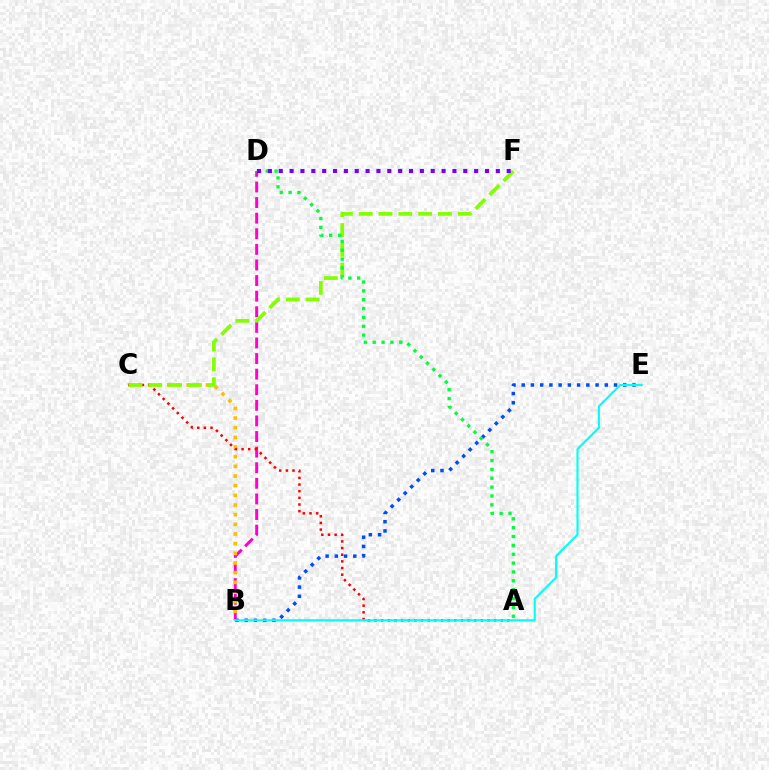{('B', 'D'): [{'color': '#ff00cf', 'line_style': 'dashed', 'thickness': 2.12}], ('B', 'C'): [{'color': '#ffbd00', 'line_style': 'dotted', 'thickness': 2.63}], ('A', 'C'): [{'color': '#ff0000', 'line_style': 'dotted', 'thickness': 1.81}], ('C', 'F'): [{'color': '#84ff00', 'line_style': 'dashed', 'thickness': 2.69}], ('B', 'E'): [{'color': '#004bff', 'line_style': 'dotted', 'thickness': 2.51}, {'color': '#00fff6', 'line_style': 'solid', 'thickness': 1.52}], ('A', 'D'): [{'color': '#00ff39', 'line_style': 'dotted', 'thickness': 2.41}], ('D', 'F'): [{'color': '#7200ff', 'line_style': 'dotted', 'thickness': 2.95}]}